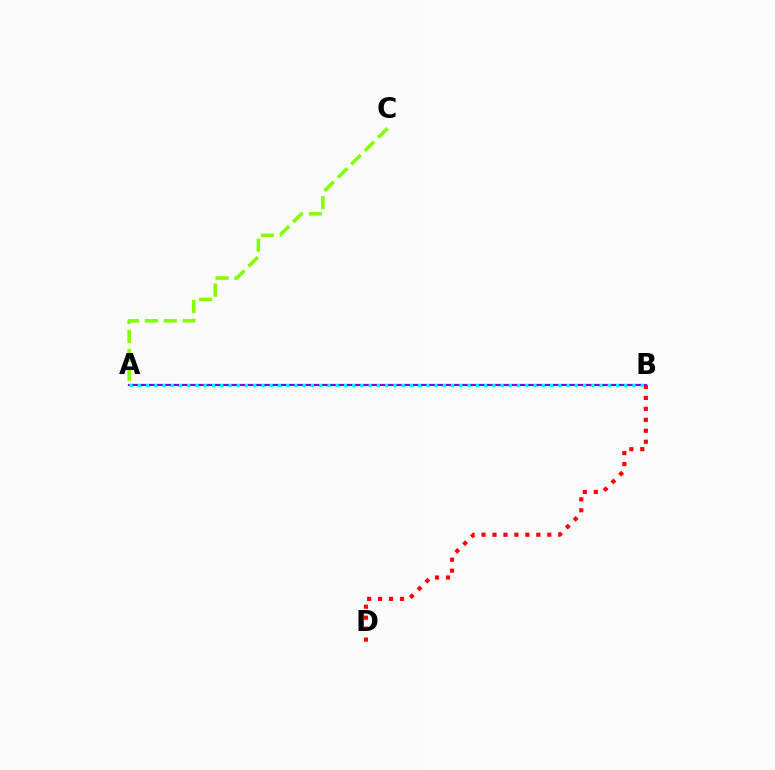{('A', 'B'): [{'color': '#7200ff', 'line_style': 'solid', 'thickness': 1.58}, {'color': '#00fff6', 'line_style': 'dotted', 'thickness': 2.24}], ('B', 'D'): [{'color': '#ff0000', 'line_style': 'dotted', 'thickness': 2.98}], ('A', 'C'): [{'color': '#84ff00', 'line_style': 'dashed', 'thickness': 2.57}]}